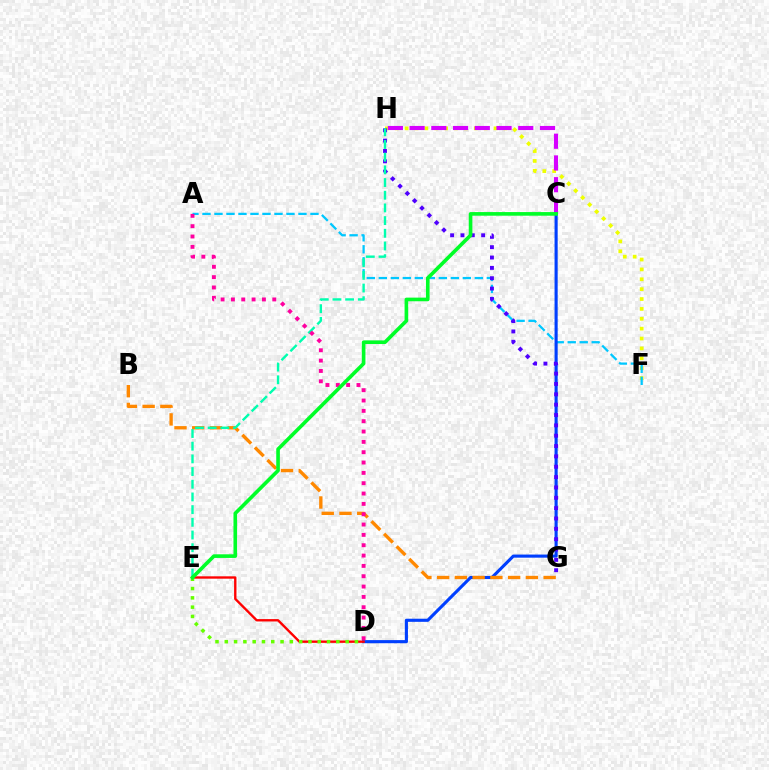{('F', 'H'): [{'color': '#eeff00', 'line_style': 'dotted', 'thickness': 2.68}], ('A', 'F'): [{'color': '#00c7ff', 'line_style': 'dashed', 'thickness': 1.63}], ('C', 'H'): [{'color': '#d600ff', 'line_style': 'dashed', 'thickness': 2.95}], ('C', 'D'): [{'color': '#003fff', 'line_style': 'solid', 'thickness': 2.24}], ('D', 'E'): [{'color': '#ff0000', 'line_style': 'solid', 'thickness': 1.7}, {'color': '#66ff00', 'line_style': 'dotted', 'thickness': 2.53}], ('G', 'H'): [{'color': '#4f00ff', 'line_style': 'dotted', 'thickness': 2.81}], ('B', 'G'): [{'color': '#ff8800', 'line_style': 'dashed', 'thickness': 2.41}], ('E', 'H'): [{'color': '#00ffaf', 'line_style': 'dashed', 'thickness': 1.72}], ('A', 'D'): [{'color': '#ff00a0', 'line_style': 'dotted', 'thickness': 2.81}], ('C', 'E'): [{'color': '#00ff27', 'line_style': 'solid', 'thickness': 2.61}]}